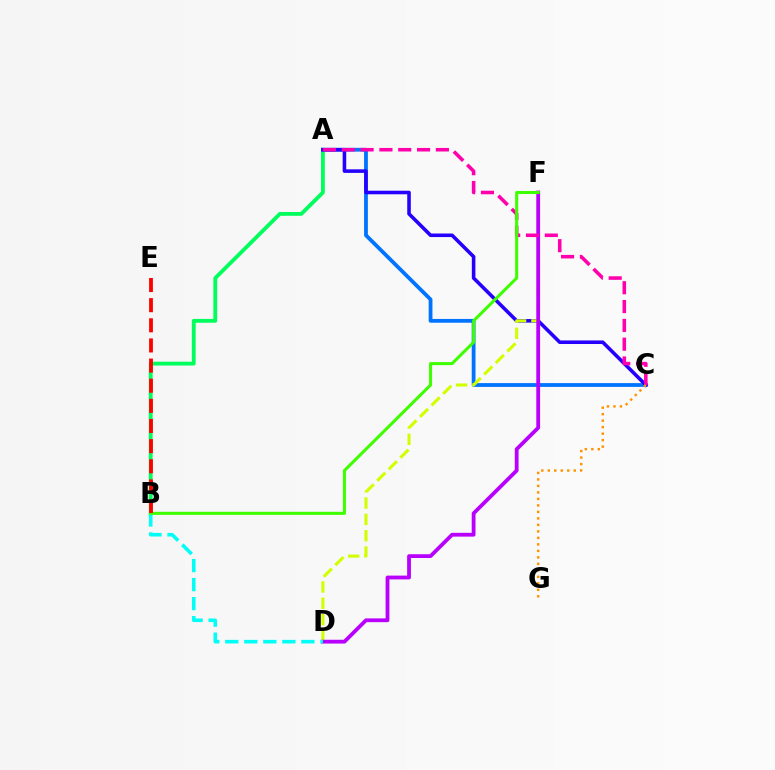{('A', 'B'): [{'color': '#00ff5c', 'line_style': 'solid', 'thickness': 2.75}], ('A', 'C'): [{'color': '#0074ff', 'line_style': 'solid', 'thickness': 2.73}, {'color': '#2500ff', 'line_style': 'solid', 'thickness': 2.57}, {'color': '#ff00ac', 'line_style': 'dashed', 'thickness': 2.56}], ('D', 'F'): [{'color': '#d1ff00', 'line_style': 'dashed', 'thickness': 2.22}, {'color': '#b900ff', 'line_style': 'solid', 'thickness': 2.73}], ('B', 'D'): [{'color': '#00fff6', 'line_style': 'dashed', 'thickness': 2.58}], ('C', 'G'): [{'color': '#ff9400', 'line_style': 'dotted', 'thickness': 1.76}], ('B', 'F'): [{'color': '#3dff00', 'line_style': 'solid', 'thickness': 2.19}], ('B', 'E'): [{'color': '#ff0000', 'line_style': 'dashed', 'thickness': 2.74}]}